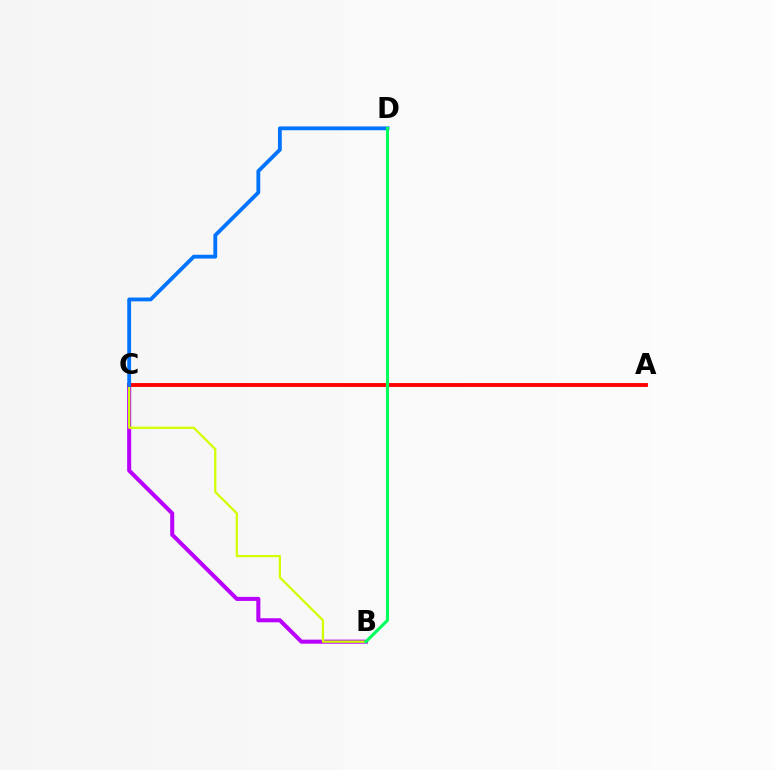{('B', 'C'): [{'color': '#b900ff', 'line_style': 'solid', 'thickness': 2.91}, {'color': '#d1ff00', 'line_style': 'solid', 'thickness': 1.61}], ('A', 'C'): [{'color': '#ff0000', 'line_style': 'solid', 'thickness': 2.79}], ('C', 'D'): [{'color': '#0074ff', 'line_style': 'solid', 'thickness': 2.75}], ('B', 'D'): [{'color': '#00ff5c', 'line_style': 'solid', 'thickness': 2.22}]}